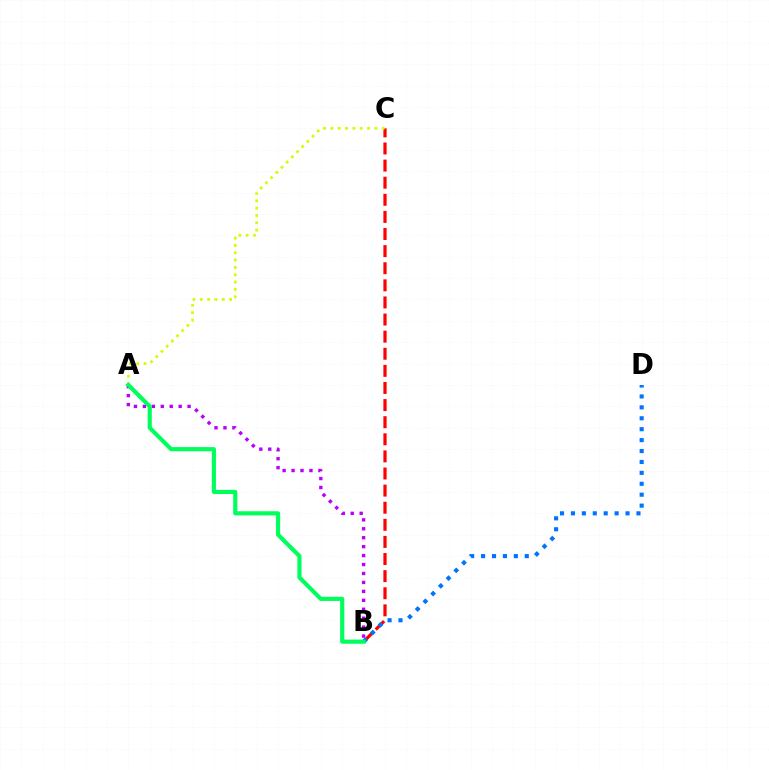{('A', 'B'): [{'color': '#b900ff', 'line_style': 'dotted', 'thickness': 2.43}, {'color': '#00ff5c', 'line_style': 'solid', 'thickness': 2.99}], ('B', 'C'): [{'color': '#ff0000', 'line_style': 'dashed', 'thickness': 2.32}], ('A', 'C'): [{'color': '#d1ff00', 'line_style': 'dotted', 'thickness': 1.99}], ('B', 'D'): [{'color': '#0074ff', 'line_style': 'dotted', 'thickness': 2.97}]}